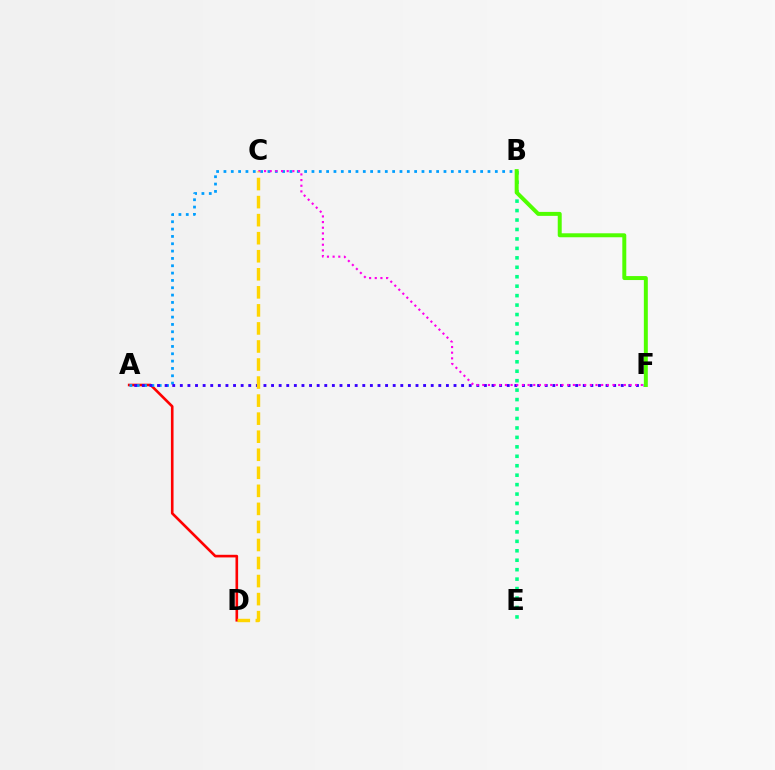{('B', 'E'): [{'color': '#00ff86', 'line_style': 'dotted', 'thickness': 2.57}], ('A', 'D'): [{'color': '#ff0000', 'line_style': 'solid', 'thickness': 1.89}], ('A', 'B'): [{'color': '#009eff', 'line_style': 'dotted', 'thickness': 1.99}], ('A', 'F'): [{'color': '#3700ff', 'line_style': 'dotted', 'thickness': 2.07}], ('B', 'F'): [{'color': '#4fff00', 'line_style': 'solid', 'thickness': 2.86}], ('C', 'F'): [{'color': '#ff00ed', 'line_style': 'dotted', 'thickness': 1.54}], ('C', 'D'): [{'color': '#ffd500', 'line_style': 'dashed', 'thickness': 2.45}]}